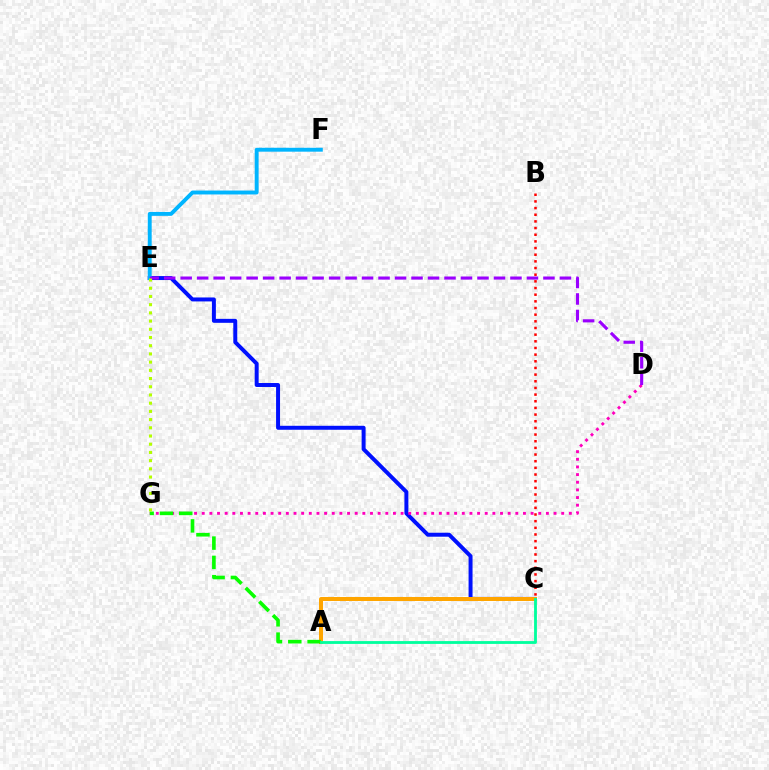{('C', 'E'): [{'color': '#0010ff', 'line_style': 'solid', 'thickness': 2.86}], ('A', 'C'): [{'color': '#ffa500', 'line_style': 'solid', 'thickness': 2.87}, {'color': '#00ff9d', 'line_style': 'solid', 'thickness': 2.03}], ('E', 'F'): [{'color': '#00b5ff', 'line_style': 'solid', 'thickness': 2.81}], ('D', 'G'): [{'color': '#ff00bd', 'line_style': 'dotted', 'thickness': 2.08}], ('A', 'G'): [{'color': '#08ff00', 'line_style': 'dashed', 'thickness': 2.62}], ('B', 'C'): [{'color': '#ff0000', 'line_style': 'dotted', 'thickness': 1.81}], ('D', 'E'): [{'color': '#9b00ff', 'line_style': 'dashed', 'thickness': 2.24}], ('E', 'G'): [{'color': '#b3ff00', 'line_style': 'dotted', 'thickness': 2.23}]}